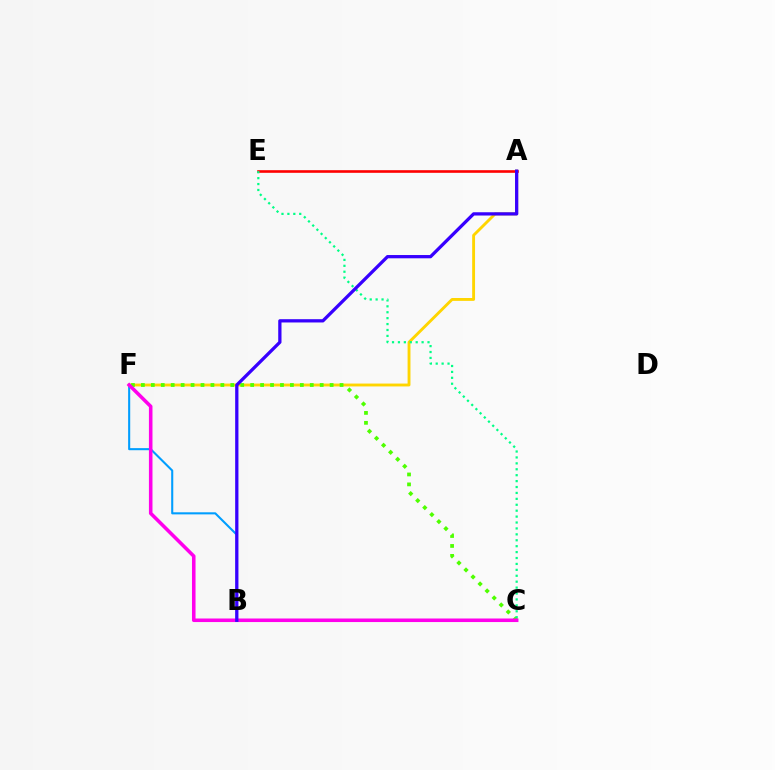{('A', 'F'): [{'color': '#ffd500', 'line_style': 'solid', 'thickness': 2.07}], ('B', 'F'): [{'color': '#009eff', 'line_style': 'solid', 'thickness': 1.5}], ('C', 'F'): [{'color': '#4fff00', 'line_style': 'dotted', 'thickness': 2.7}, {'color': '#ff00ed', 'line_style': 'solid', 'thickness': 2.56}], ('A', 'E'): [{'color': '#ff0000', 'line_style': 'solid', 'thickness': 1.89}], ('C', 'E'): [{'color': '#00ff86', 'line_style': 'dotted', 'thickness': 1.61}], ('A', 'B'): [{'color': '#3700ff', 'line_style': 'solid', 'thickness': 2.36}]}